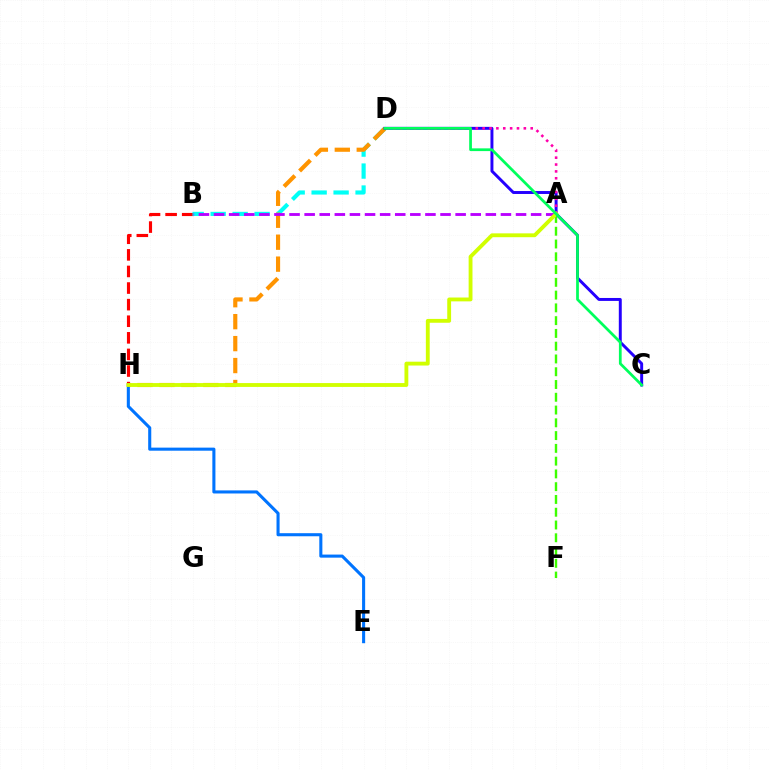{('B', 'H'): [{'color': '#ff0000', 'line_style': 'dashed', 'thickness': 2.25}], ('B', 'D'): [{'color': '#00fff6', 'line_style': 'dashed', 'thickness': 2.98}], ('A', 'F'): [{'color': '#3dff00', 'line_style': 'dashed', 'thickness': 1.74}], ('D', 'H'): [{'color': '#ff9400', 'line_style': 'dashed', 'thickness': 2.98}], ('C', 'D'): [{'color': '#2500ff', 'line_style': 'solid', 'thickness': 2.12}, {'color': '#00ff5c', 'line_style': 'solid', 'thickness': 1.97}], ('A', 'D'): [{'color': '#ff00ac', 'line_style': 'dotted', 'thickness': 1.87}], ('A', 'B'): [{'color': '#b900ff', 'line_style': 'dashed', 'thickness': 2.05}], ('E', 'H'): [{'color': '#0074ff', 'line_style': 'solid', 'thickness': 2.22}], ('A', 'H'): [{'color': '#d1ff00', 'line_style': 'solid', 'thickness': 2.77}]}